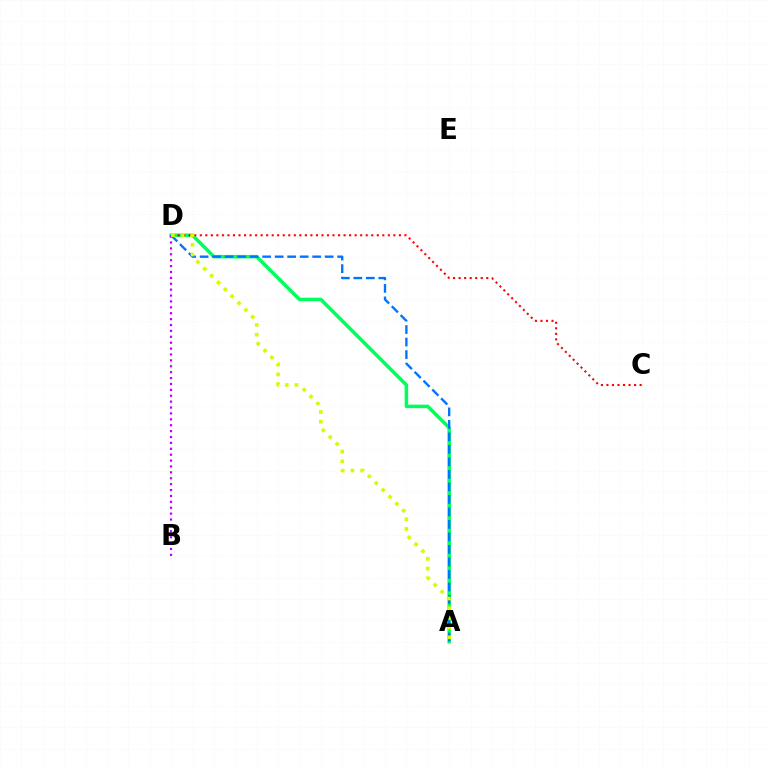{('A', 'D'): [{'color': '#00ff5c', 'line_style': 'solid', 'thickness': 2.53}, {'color': '#0074ff', 'line_style': 'dashed', 'thickness': 1.7}, {'color': '#d1ff00', 'line_style': 'dotted', 'thickness': 2.64}], ('C', 'D'): [{'color': '#ff0000', 'line_style': 'dotted', 'thickness': 1.5}], ('B', 'D'): [{'color': '#b900ff', 'line_style': 'dotted', 'thickness': 1.6}]}